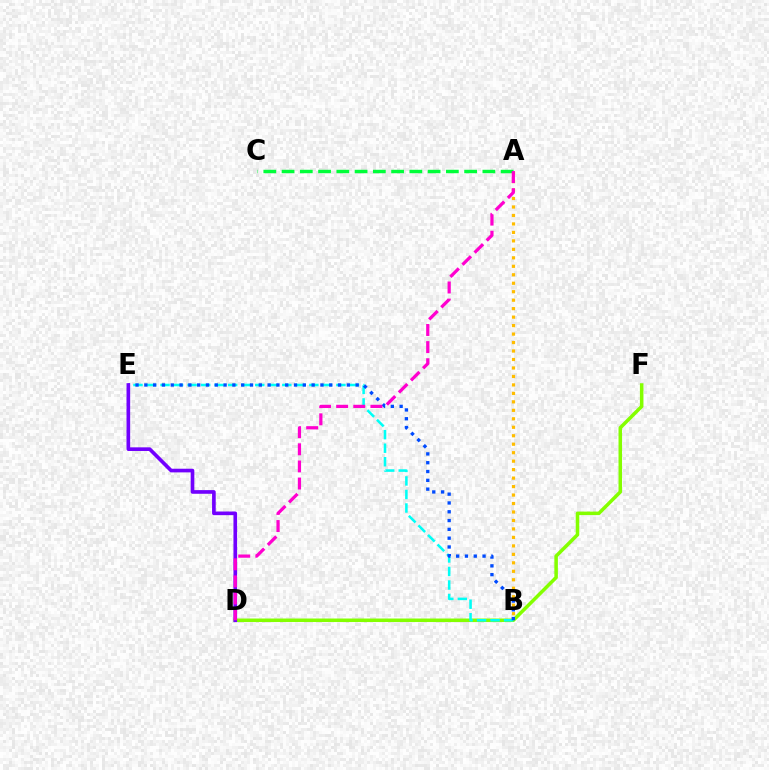{('B', 'D'): [{'color': '#ff0000', 'line_style': 'dotted', 'thickness': 2.02}], ('D', 'F'): [{'color': '#84ff00', 'line_style': 'solid', 'thickness': 2.54}], ('B', 'E'): [{'color': '#00fff6', 'line_style': 'dashed', 'thickness': 1.84}, {'color': '#004bff', 'line_style': 'dotted', 'thickness': 2.39}], ('A', 'B'): [{'color': '#ffbd00', 'line_style': 'dotted', 'thickness': 2.3}], ('D', 'E'): [{'color': '#7200ff', 'line_style': 'solid', 'thickness': 2.63}], ('A', 'C'): [{'color': '#00ff39', 'line_style': 'dashed', 'thickness': 2.48}], ('A', 'D'): [{'color': '#ff00cf', 'line_style': 'dashed', 'thickness': 2.33}]}